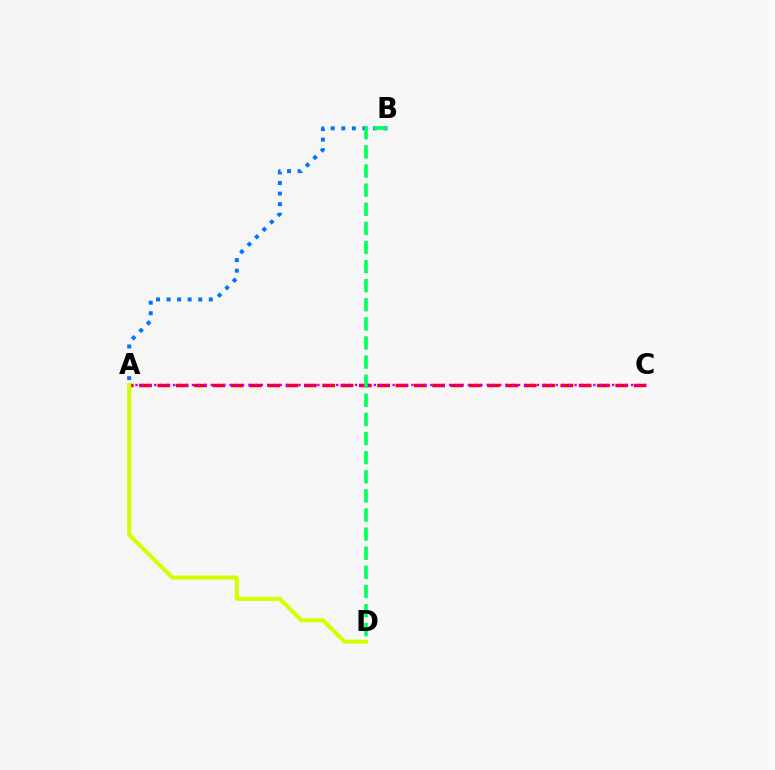{('A', 'C'): [{'color': '#ff0000', 'line_style': 'dashed', 'thickness': 2.49}, {'color': '#b900ff', 'line_style': 'dotted', 'thickness': 1.7}], ('A', 'D'): [{'color': '#d1ff00', 'line_style': 'solid', 'thickness': 2.92}], ('A', 'B'): [{'color': '#0074ff', 'line_style': 'dotted', 'thickness': 2.87}], ('B', 'D'): [{'color': '#00ff5c', 'line_style': 'dashed', 'thickness': 2.6}]}